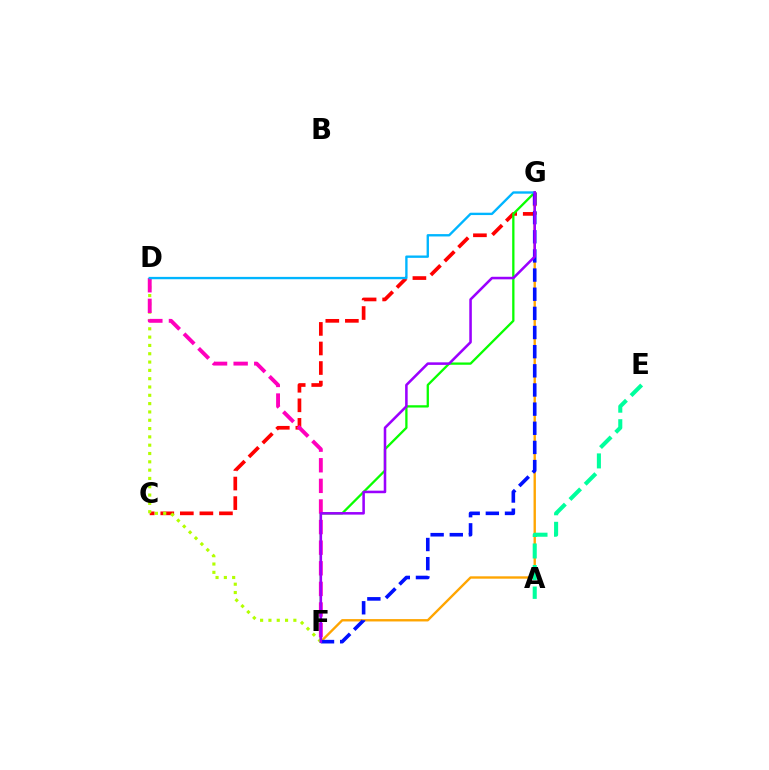{('C', 'G'): [{'color': '#ff0000', 'line_style': 'dashed', 'thickness': 2.66}], ('F', 'G'): [{'color': '#ffa500', 'line_style': 'solid', 'thickness': 1.7}, {'color': '#08ff00', 'line_style': 'solid', 'thickness': 1.65}, {'color': '#0010ff', 'line_style': 'dashed', 'thickness': 2.6}, {'color': '#9b00ff', 'line_style': 'solid', 'thickness': 1.84}], ('D', 'F'): [{'color': '#b3ff00', 'line_style': 'dotted', 'thickness': 2.26}, {'color': '#ff00bd', 'line_style': 'dashed', 'thickness': 2.8}], ('A', 'E'): [{'color': '#00ff9d', 'line_style': 'dashed', 'thickness': 2.92}], ('D', 'G'): [{'color': '#00b5ff', 'line_style': 'solid', 'thickness': 1.7}]}